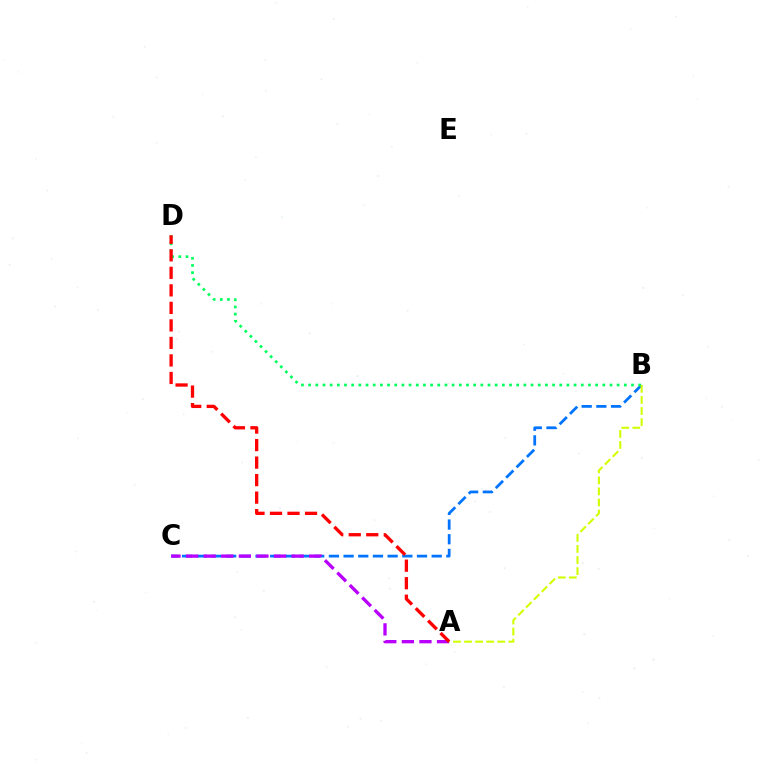{('B', 'C'): [{'color': '#0074ff', 'line_style': 'dashed', 'thickness': 1.99}], ('A', 'C'): [{'color': '#b900ff', 'line_style': 'dashed', 'thickness': 2.39}], ('B', 'D'): [{'color': '#00ff5c', 'line_style': 'dotted', 'thickness': 1.95}], ('A', 'B'): [{'color': '#d1ff00', 'line_style': 'dashed', 'thickness': 1.5}], ('A', 'D'): [{'color': '#ff0000', 'line_style': 'dashed', 'thickness': 2.38}]}